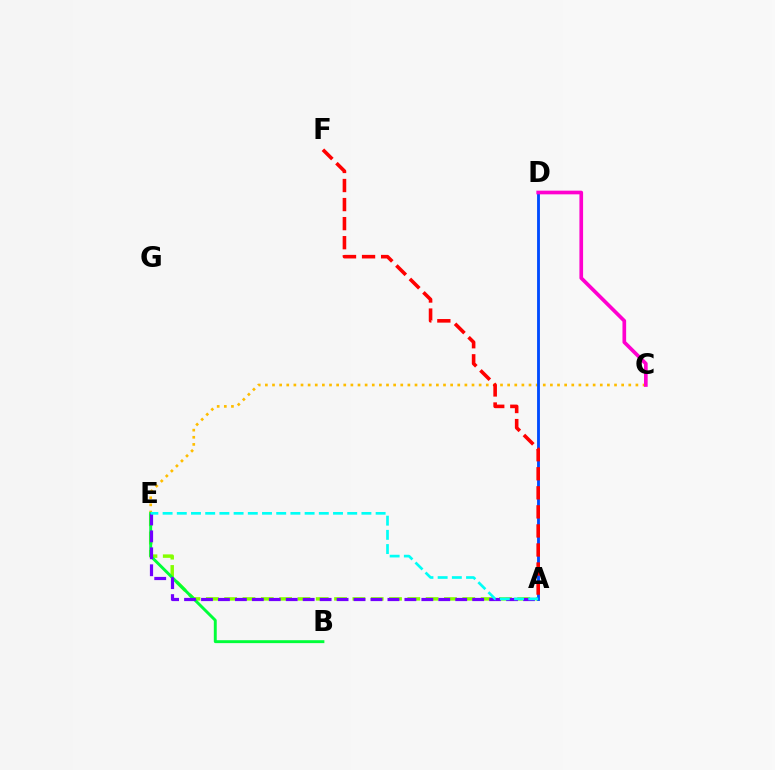{('C', 'E'): [{'color': '#ffbd00', 'line_style': 'dotted', 'thickness': 1.94}], ('A', 'E'): [{'color': '#84ff00', 'line_style': 'dashed', 'thickness': 2.49}, {'color': '#7200ff', 'line_style': 'dashed', 'thickness': 2.3}, {'color': '#00fff6', 'line_style': 'dashed', 'thickness': 1.93}], ('A', 'D'): [{'color': '#004bff', 'line_style': 'solid', 'thickness': 2.05}], ('B', 'E'): [{'color': '#00ff39', 'line_style': 'solid', 'thickness': 2.1}], ('A', 'F'): [{'color': '#ff0000', 'line_style': 'dashed', 'thickness': 2.59}], ('C', 'D'): [{'color': '#ff00cf', 'line_style': 'solid', 'thickness': 2.64}]}